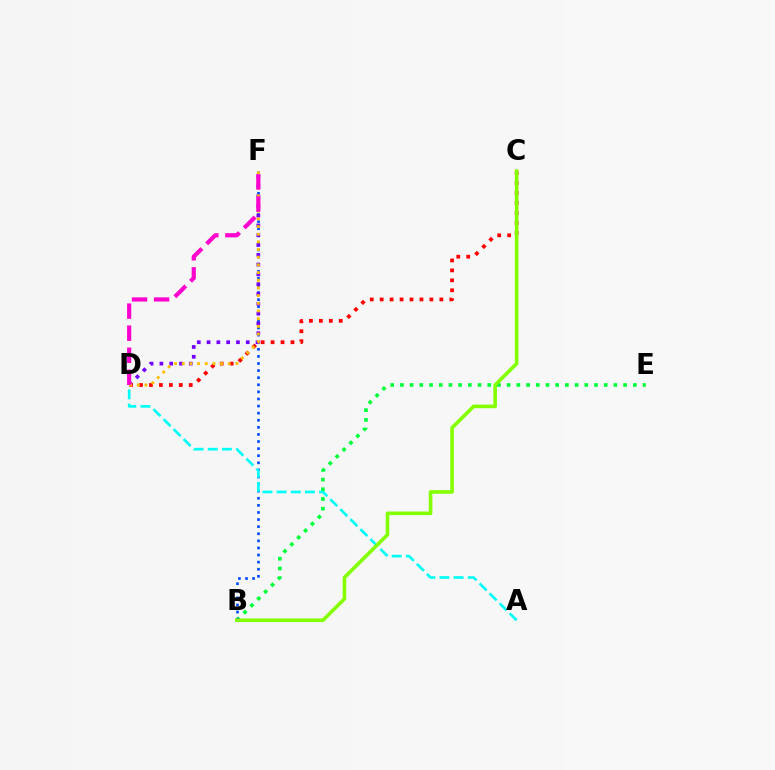{('B', 'E'): [{'color': '#00ff39', 'line_style': 'dotted', 'thickness': 2.64}], ('B', 'F'): [{'color': '#004bff', 'line_style': 'dotted', 'thickness': 1.93}], ('A', 'D'): [{'color': '#00fff6', 'line_style': 'dashed', 'thickness': 1.92}], ('D', 'F'): [{'color': '#7200ff', 'line_style': 'dotted', 'thickness': 2.66}, {'color': '#ffbd00', 'line_style': 'dotted', 'thickness': 2.09}, {'color': '#ff00cf', 'line_style': 'dashed', 'thickness': 3.0}], ('C', 'D'): [{'color': '#ff0000', 'line_style': 'dotted', 'thickness': 2.7}], ('B', 'C'): [{'color': '#84ff00', 'line_style': 'solid', 'thickness': 2.59}]}